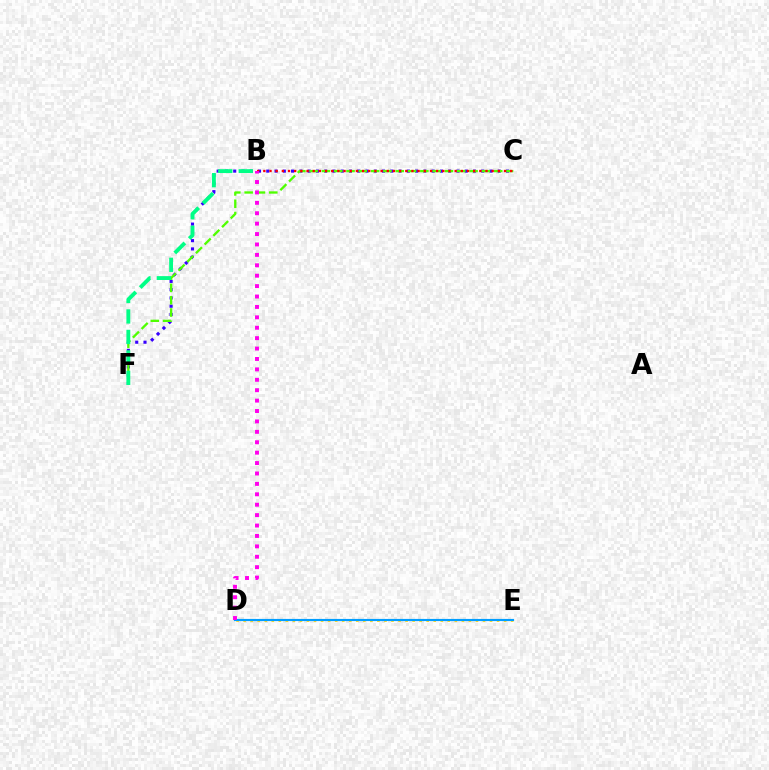{('C', 'F'): [{'color': '#3700ff', 'line_style': 'dotted', 'thickness': 2.25}, {'color': '#4fff00', 'line_style': 'dashed', 'thickness': 1.67}], ('D', 'E'): [{'color': '#ffd500', 'line_style': 'dotted', 'thickness': 1.91}, {'color': '#009eff', 'line_style': 'solid', 'thickness': 1.55}], ('B', 'C'): [{'color': '#ff0000', 'line_style': 'dotted', 'thickness': 1.68}], ('B', 'D'): [{'color': '#ff00ed', 'line_style': 'dotted', 'thickness': 2.83}], ('B', 'F'): [{'color': '#00ff86', 'line_style': 'dashed', 'thickness': 2.78}]}